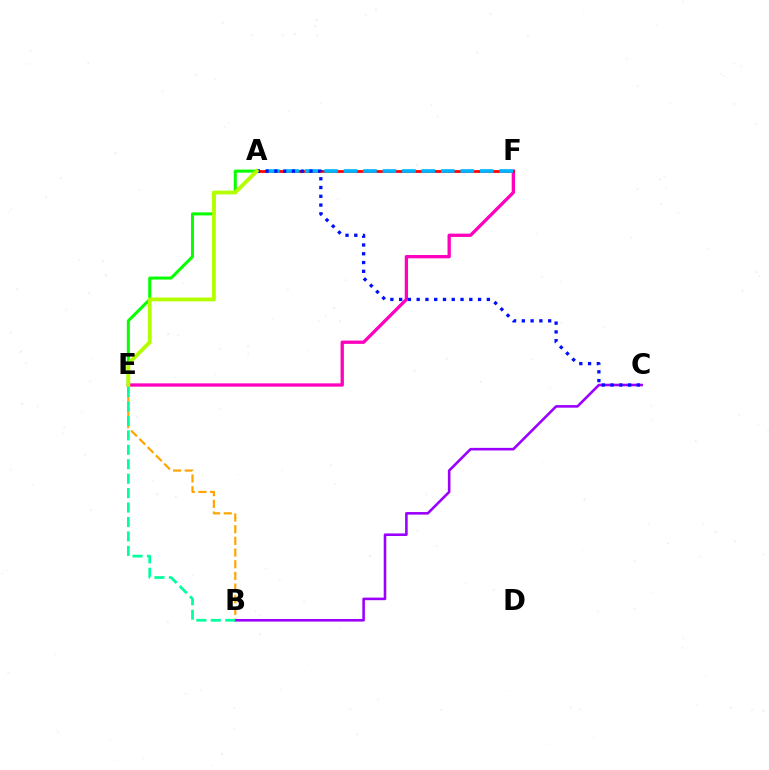{('E', 'F'): [{'color': '#ff00bd', 'line_style': 'solid', 'thickness': 2.37}], ('A', 'F'): [{'color': '#ff0000', 'line_style': 'solid', 'thickness': 1.98}, {'color': '#00b5ff', 'line_style': 'dashed', 'thickness': 2.64}], ('B', 'E'): [{'color': '#ffa500', 'line_style': 'dashed', 'thickness': 1.59}, {'color': '#00ff9d', 'line_style': 'dashed', 'thickness': 1.96}], ('A', 'E'): [{'color': '#08ff00', 'line_style': 'solid', 'thickness': 2.18}, {'color': '#b3ff00', 'line_style': 'solid', 'thickness': 2.74}], ('B', 'C'): [{'color': '#9b00ff', 'line_style': 'solid', 'thickness': 1.86}], ('A', 'C'): [{'color': '#0010ff', 'line_style': 'dotted', 'thickness': 2.38}]}